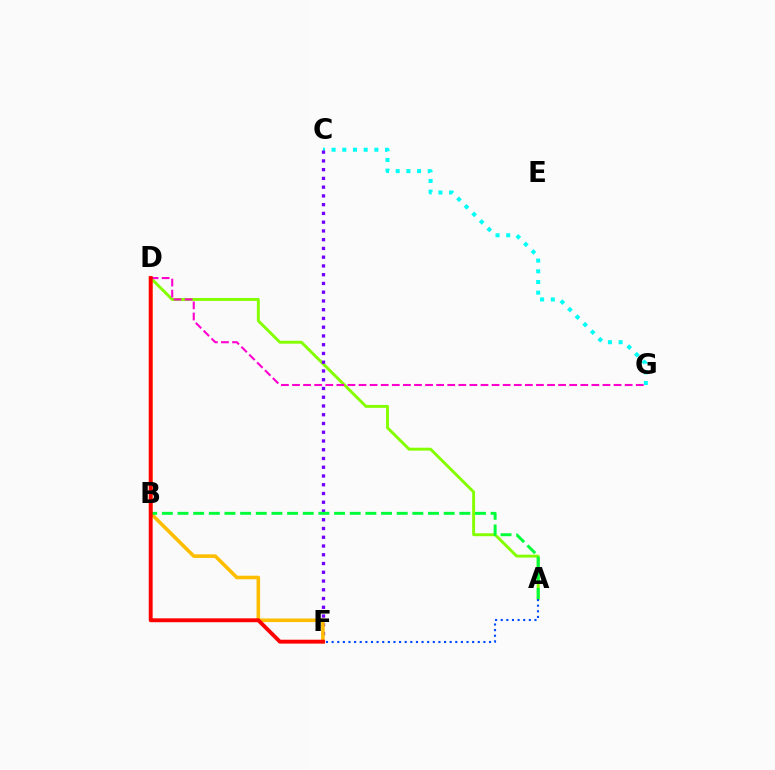{('C', 'G'): [{'color': '#00fff6', 'line_style': 'dotted', 'thickness': 2.9}], ('A', 'D'): [{'color': '#84ff00', 'line_style': 'solid', 'thickness': 2.1}], ('C', 'F'): [{'color': '#7200ff', 'line_style': 'dotted', 'thickness': 2.38}], ('D', 'F'): [{'color': '#ffbd00', 'line_style': 'solid', 'thickness': 2.58}, {'color': '#ff0000', 'line_style': 'solid', 'thickness': 2.8}], ('A', 'B'): [{'color': '#00ff39', 'line_style': 'dashed', 'thickness': 2.13}], ('D', 'G'): [{'color': '#ff00cf', 'line_style': 'dashed', 'thickness': 1.51}], ('A', 'F'): [{'color': '#004bff', 'line_style': 'dotted', 'thickness': 1.53}]}